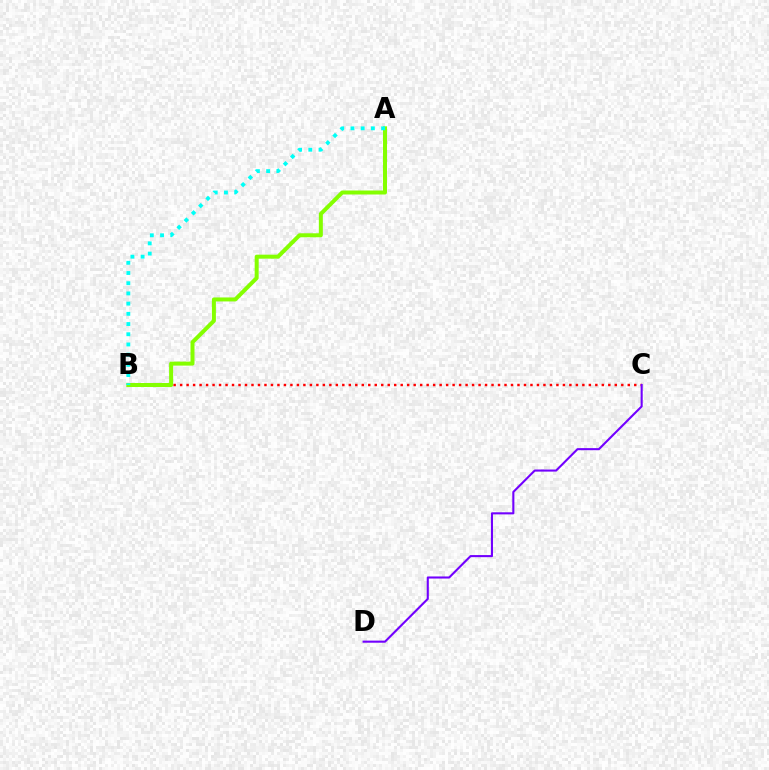{('B', 'C'): [{'color': '#ff0000', 'line_style': 'dotted', 'thickness': 1.76}], ('A', 'B'): [{'color': '#84ff00', 'line_style': 'solid', 'thickness': 2.88}, {'color': '#00fff6', 'line_style': 'dotted', 'thickness': 2.77}], ('C', 'D'): [{'color': '#7200ff', 'line_style': 'solid', 'thickness': 1.51}]}